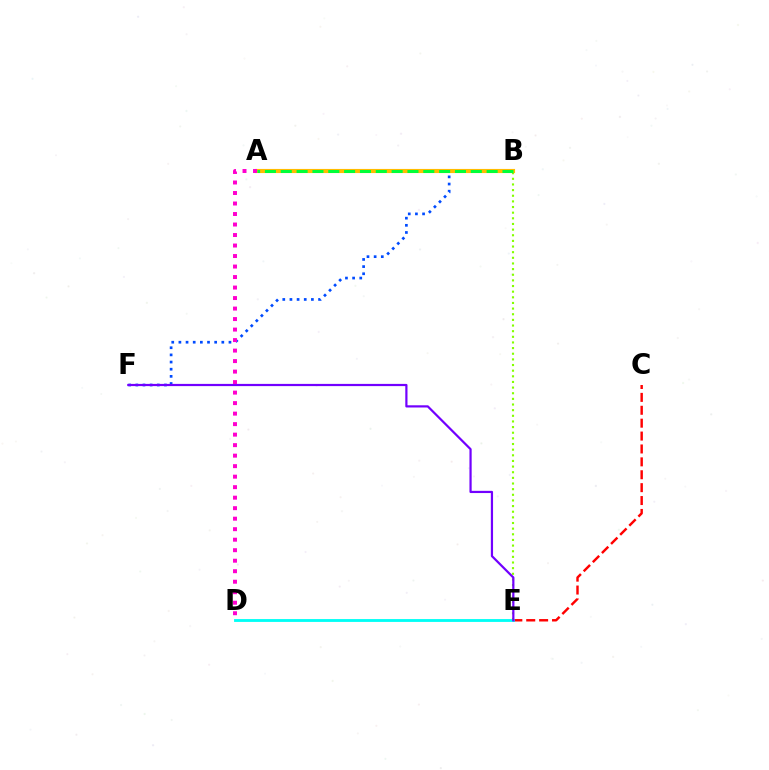{('C', 'E'): [{'color': '#ff0000', 'line_style': 'dashed', 'thickness': 1.75}], ('B', 'F'): [{'color': '#004bff', 'line_style': 'dotted', 'thickness': 1.94}], ('D', 'E'): [{'color': '#00fff6', 'line_style': 'solid', 'thickness': 2.04}], ('B', 'E'): [{'color': '#84ff00', 'line_style': 'dotted', 'thickness': 1.53}], ('A', 'B'): [{'color': '#ffbd00', 'line_style': 'solid', 'thickness': 2.97}, {'color': '#00ff39', 'line_style': 'dashed', 'thickness': 2.15}], ('E', 'F'): [{'color': '#7200ff', 'line_style': 'solid', 'thickness': 1.59}], ('A', 'D'): [{'color': '#ff00cf', 'line_style': 'dotted', 'thickness': 2.85}]}